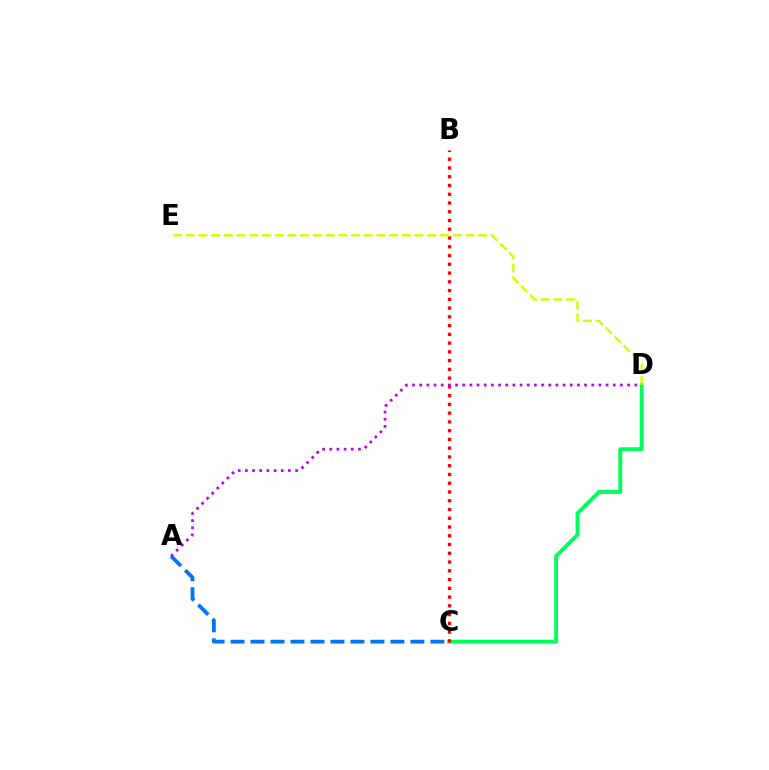{('C', 'D'): [{'color': '#00ff5c', 'line_style': 'solid', 'thickness': 2.79}], ('B', 'C'): [{'color': '#ff0000', 'line_style': 'dotted', 'thickness': 2.38}], ('D', 'E'): [{'color': '#d1ff00', 'line_style': 'dashed', 'thickness': 1.73}], ('A', 'C'): [{'color': '#0074ff', 'line_style': 'dashed', 'thickness': 2.72}], ('A', 'D'): [{'color': '#b900ff', 'line_style': 'dotted', 'thickness': 1.95}]}